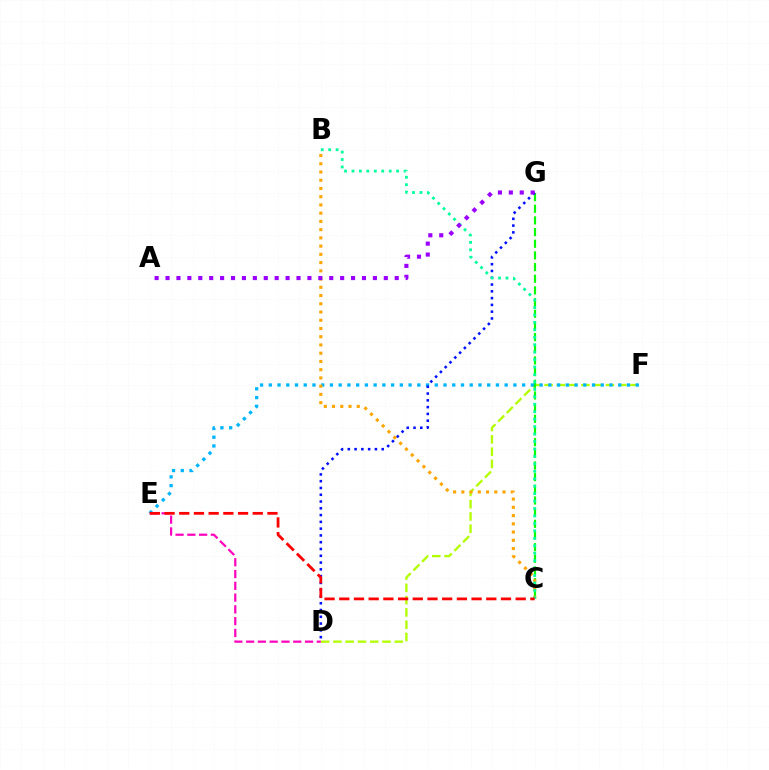{('D', 'F'): [{'color': '#b3ff00', 'line_style': 'dashed', 'thickness': 1.67}], ('E', 'F'): [{'color': '#00b5ff', 'line_style': 'dotted', 'thickness': 2.37}], ('C', 'G'): [{'color': '#08ff00', 'line_style': 'dashed', 'thickness': 1.59}], ('D', 'G'): [{'color': '#0010ff', 'line_style': 'dotted', 'thickness': 1.84}], ('B', 'C'): [{'color': '#ffa500', 'line_style': 'dotted', 'thickness': 2.24}, {'color': '#00ff9d', 'line_style': 'dotted', 'thickness': 2.02}], ('D', 'E'): [{'color': '#ff00bd', 'line_style': 'dashed', 'thickness': 1.6}], ('C', 'E'): [{'color': '#ff0000', 'line_style': 'dashed', 'thickness': 2.0}], ('A', 'G'): [{'color': '#9b00ff', 'line_style': 'dotted', 'thickness': 2.97}]}